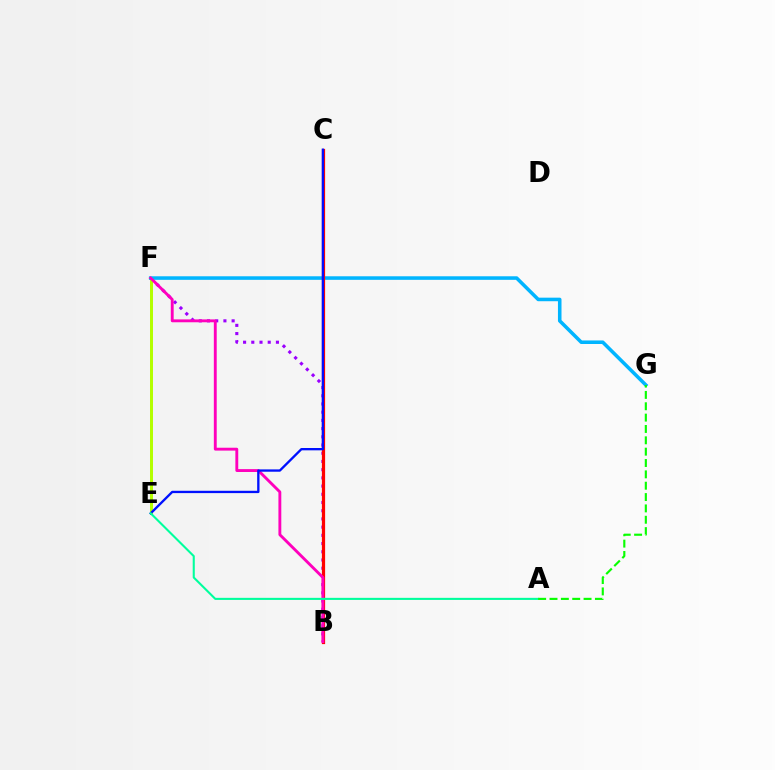{('B', 'F'): [{'color': '#9b00ff', 'line_style': 'dotted', 'thickness': 2.23}, {'color': '#ff00bd', 'line_style': 'solid', 'thickness': 2.07}], ('E', 'F'): [{'color': '#ffa500', 'line_style': 'dotted', 'thickness': 2.14}, {'color': '#b3ff00', 'line_style': 'solid', 'thickness': 2.14}], ('F', 'G'): [{'color': '#00b5ff', 'line_style': 'solid', 'thickness': 2.56}], ('B', 'C'): [{'color': '#ff0000', 'line_style': 'solid', 'thickness': 2.32}], ('C', 'E'): [{'color': '#0010ff', 'line_style': 'solid', 'thickness': 1.68}], ('A', 'E'): [{'color': '#00ff9d', 'line_style': 'solid', 'thickness': 1.5}], ('A', 'G'): [{'color': '#08ff00', 'line_style': 'dashed', 'thickness': 1.54}]}